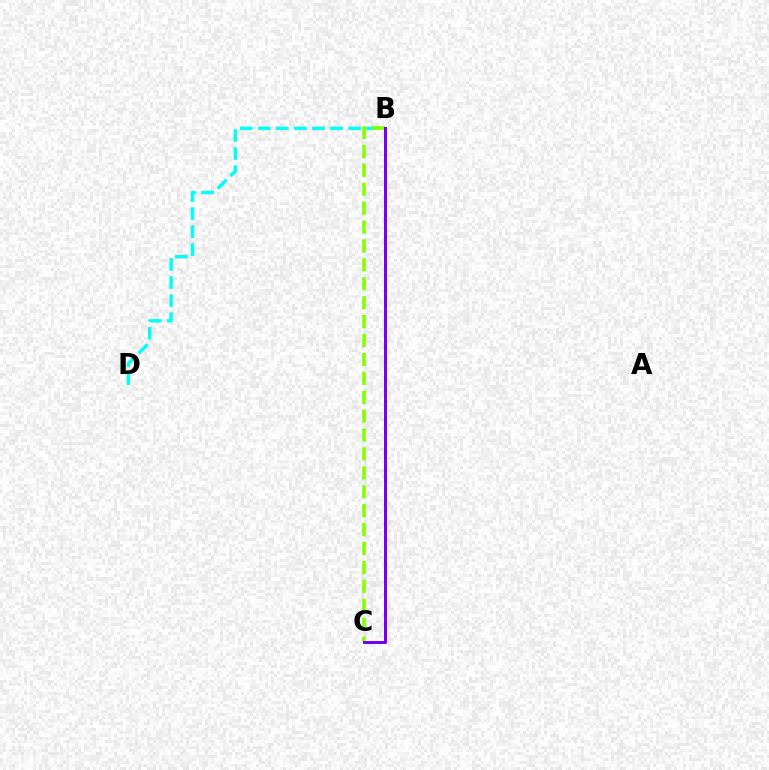{('B', 'D'): [{'color': '#00fff6', 'line_style': 'dashed', 'thickness': 2.45}], ('B', 'C'): [{'color': '#84ff00', 'line_style': 'dashed', 'thickness': 2.57}, {'color': '#ff0000', 'line_style': 'solid', 'thickness': 2.15}, {'color': '#7200ff', 'line_style': 'solid', 'thickness': 2.06}]}